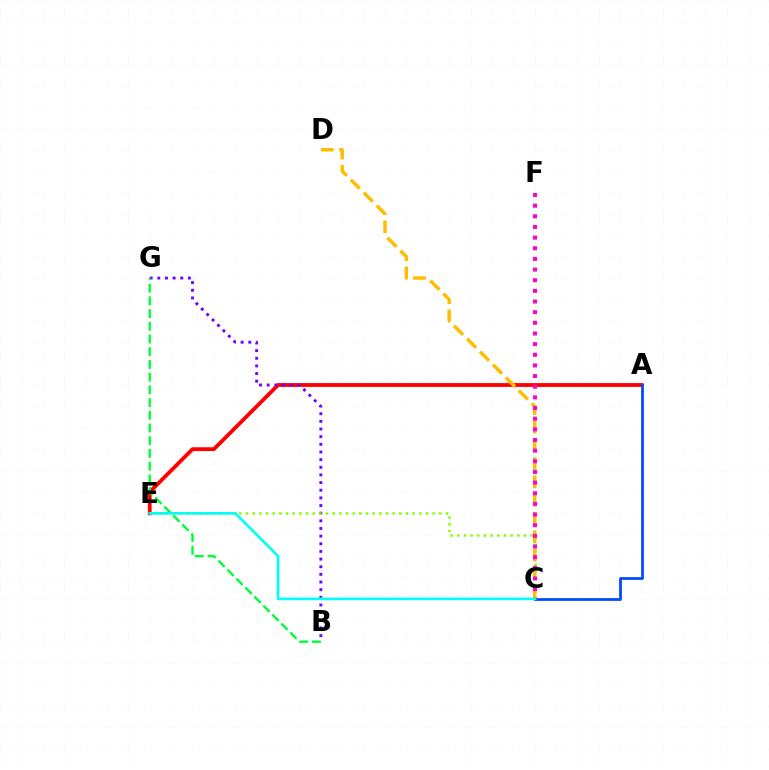{('A', 'E'): [{'color': '#ff0000', 'line_style': 'solid', 'thickness': 2.74}], ('B', 'G'): [{'color': '#7200ff', 'line_style': 'dotted', 'thickness': 2.08}, {'color': '#00ff39', 'line_style': 'dashed', 'thickness': 1.73}], ('A', 'C'): [{'color': '#004bff', 'line_style': 'solid', 'thickness': 2.0}], ('C', 'E'): [{'color': '#84ff00', 'line_style': 'dotted', 'thickness': 1.81}, {'color': '#00fff6', 'line_style': 'solid', 'thickness': 1.91}], ('C', 'D'): [{'color': '#ffbd00', 'line_style': 'dashed', 'thickness': 2.49}], ('C', 'F'): [{'color': '#ff00cf', 'line_style': 'dotted', 'thickness': 2.89}]}